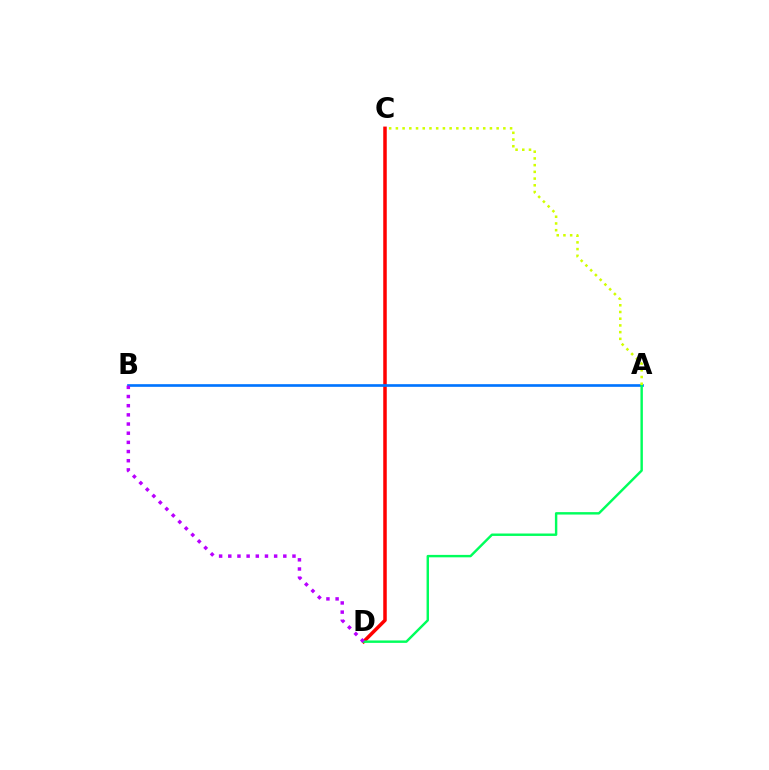{('C', 'D'): [{'color': '#ff0000', 'line_style': 'solid', 'thickness': 2.53}], ('A', 'B'): [{'color': '#0074ff', 'line_style': 'solid', 'thickness': 1.92}], ('A', 'D'): [{'color': '#00ff5c', 'line_style': 'solid', 'thickness': 1.75}], ('A', 'C'): [{'color': '#d1ff00', 'line_style': 'dotted', 'thickness': 1.83}], ('B', 'D'): [{'color': '#b900ff', 'line_style': 'dotted', 'thickness': 2.49}]}